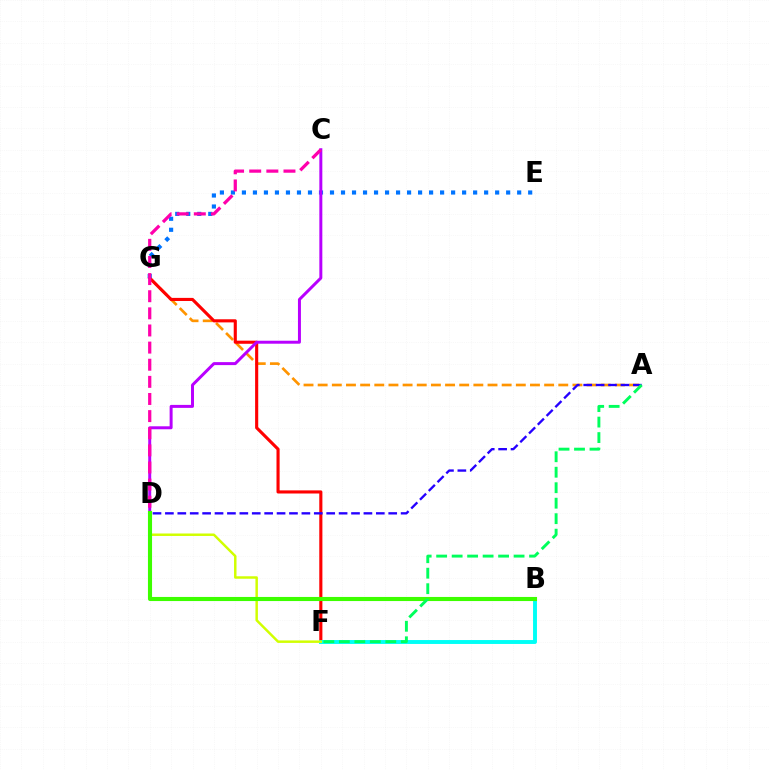{('A', 'G'): [{'color': '#ff9400', 'line_style': 'dashed', 'thickness': 1.92}], ('F', 'G'): [{'color': '#ff0000', 'line_style': 'solid', 'thickness': 2.25}], ('B', 'F'): [{'color': '#00fff6', 'line_style': 'solid', 'thickness': 2.81}], ('E', 'G'): [{'color': '#0074ff', 'line_style': 'dotted', 'thickness': 2.99}], ('A', 'D'): [{'color': '#2500ff', 'line_style': 'dashed', 'thickness': 1.69}], ('D', 'F'): [{'color': '#d1ff00', 'line_style': 'solid', 'thickness': 1.78}], ('C', 'D'): [{'color': '#b900ff', 'line_style': 'solid', 'thickness': 2.14}, {'color': '#ff00ac', 'line_style': 'dashed', 'thickness': 2.33}], ('B', 'D'): [{'color': '#3dff00', 'line_style': 'solid', 'thickness': 2.95}], ('A', 'F'): [{'color': '#00ff5c', 'line_style': 'dashed', 'thickness': 2.1}]}